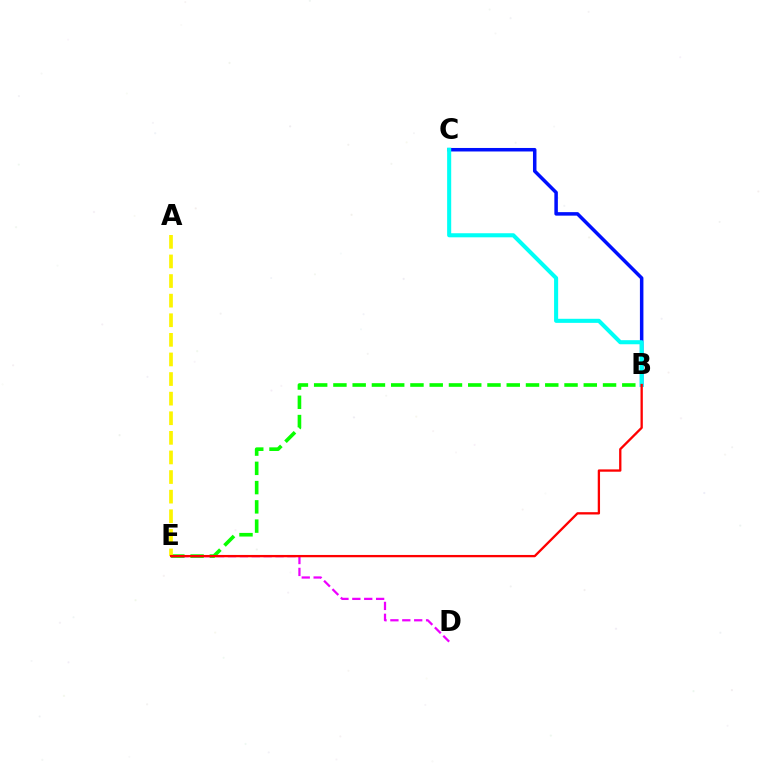{('B', 'E'): [{'color': '#08ff00', 'line_style': 'dashed', 'thickness': 2.62}, {'color': '#ff0000', 'line_style': 'solid', 'thickness': 1.66}], ('B', 'C'): [{'color': '#0010ff', 'line_style': 'solid', 'thickness': 2.52}, {'color': '#00fff6', 'line_style': 'solid', 'thickness': 2.93}], ('A', 'E'): [{'color': '#fcf500', 'line_style': 'dashed', 'thickness': 2.66}], ('D', 'E'): [{'color': '#ee00ff', 'line_style': 'dashed', 'thickness': 1.62}]}